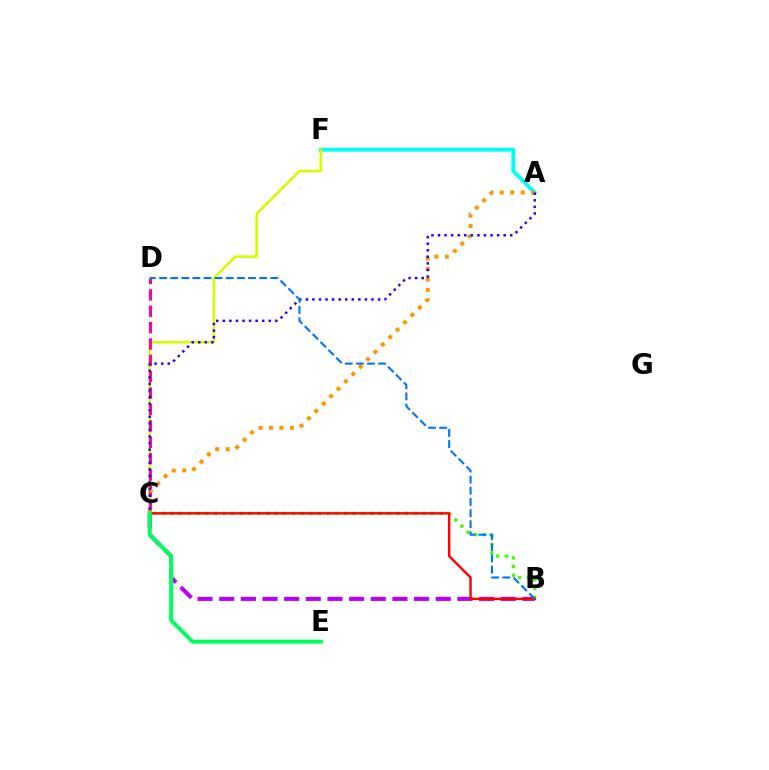{('B', 'C'): [{'color': '#b900ff', 'line_style': 'dashed', 'thickness': 2.94}, {'color': '#3dff00', 'line_style': 'dotted', 'thickness': 2.36}, {'color': '#ff0000', 'line_style': 'solid', 'thickness': 1.75}], ('A', 'F'): [{'color': '#00fff6', 'line_style': 'solid', 'thickness': 2.81}], ('C', 'F'): [{'color': '#d1ff00', 'line_style': 'solid', 'thickness': 1.87}], ('C', 'D'): [{'color': '#ff00ac', 'line_style': 'dashed', 'thickness': 2.23}], ('A', 'C'): [{'color': '#ff9400', 'line_style': 'dotted', 'thickness': 2.84}, {'color': '#2500ff', 'line_style': 'dotted', 'thickness': 1.78}], ('C', 'E'): [{'color': '#00ff5c', 'line_style': 'solid', 'thickness': 2.83}], ('B', 'D'): [{'color': '#0074ff', 'line_style': 'dashed', 'thickness': 1.51}]}